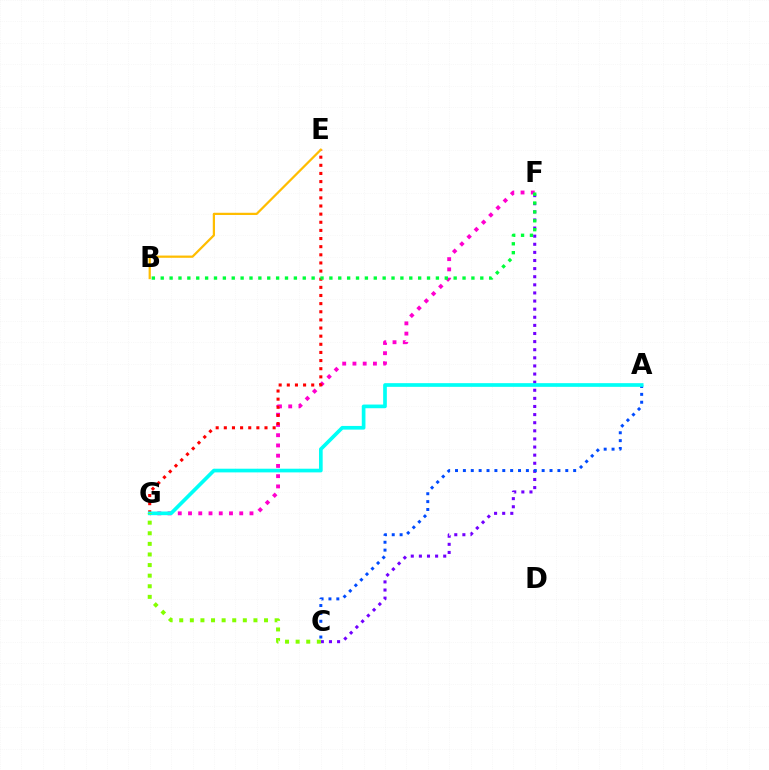{('C', 'F'): [{'color': '#7200ff', 'line_style': 'dotted', 'thickness': 2.2}], ('F', 'G'): [{'color': '#ff00cf', 'line_style': 'dotted', 'thickness': 2.78}], ('E', 'G'): [{'color': '#ff0000', 'line_style': 'dotted', 'thickness': 2.21}], ('B', 'E'): [{'color': '#ffbd00', 'line_style': 'solid', 'thickness': 1.61}], ('B', 'F'): [{'color': '#00ff39', 'line_style': 'dotted', 'thickness': 2.41}], ('A', 'C'): [{'color': '#004bff', 'line_style': 'dotted', 'thickness': 2.14}], ('A', 'G'): [{'color': '#00fff6', 'line_style': 'solid', 'thickness': 2.65}], ('C', 'G'): [{'color': '#84ff00', 'line_style': 'dotted', 'thickness': 2.88}]}